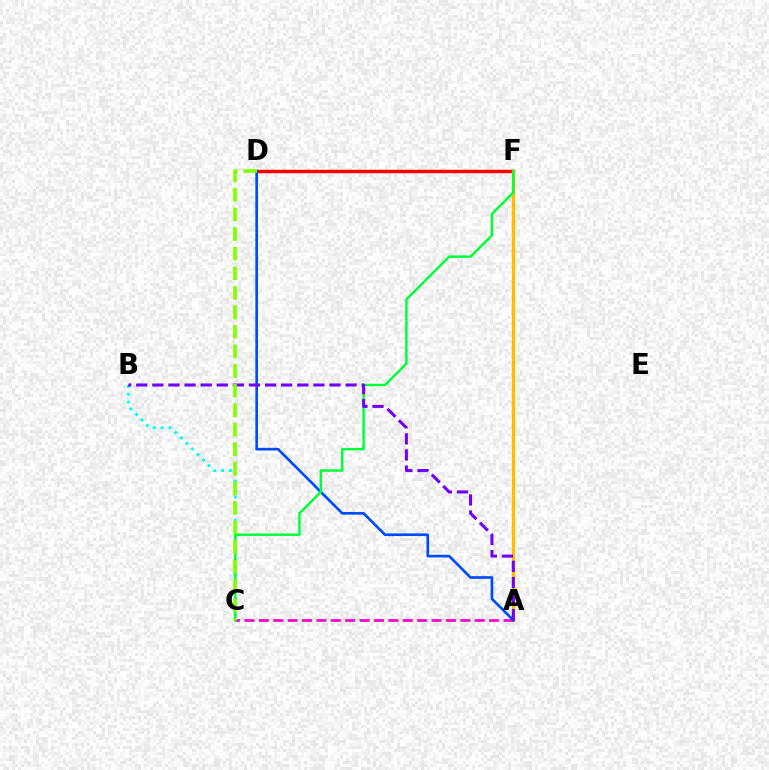{('B', 'C'): [{'color': '#00fff6', 'line_style': 'dotted', 'thickness': 2.12}], ('D', 'F'): [{'color': '#ff0000', 'line_style': 'solid', 'thickness': 2.49}], ('A', 'F'): [{'color': '#ffbd00', 'line_style': 'solid', 'thickness': 2.39}], ('A', 'C'): [{'color': '#ff00cf', 'line_style': 'dashed', 'thickness': 1.95}], ('A', 'D'): [{'color': '#004bff', 'line_style': 'solid', 'thickness': 1.92}], ('C', 'F'): [{'color': '#00ff39', 'line_style': 'solid', 'thickness': 1.76}], ('A', 'B'): [{'color': '#7200ff', 'line_style': 'dashed', 'thickness': 2.19}], ('C', 'D'): [{'color': '#84ff00', 'line_style': 'dashed', 'thickness': 2.66}]}